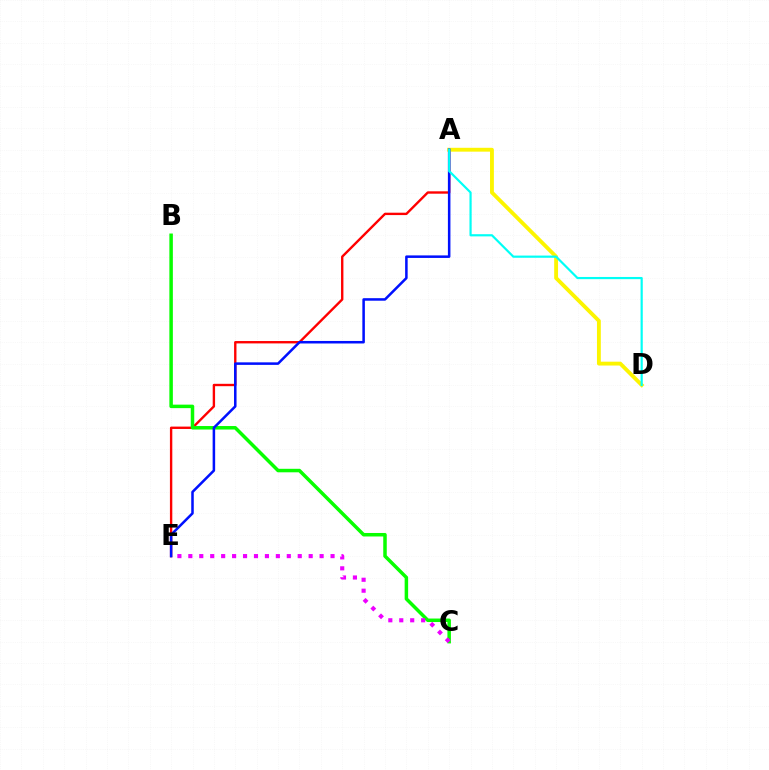{('A', 'E'): [{'color': '#ff0000', 'line_style': 'solid', 'thickness': 1.71}, {'color': '#0010ff', 'line_style': 'solid', 'thickness': 1.82}], ('A', 'D'): [{'color': '#fcf500', 'line_style': 'solid', 'thickness': 2.77}, {'color': '#00fff6', 'line_style': 'solid', 'thickness': 1.58}], ('B', 'C'): [{'color': '#08ff00', 'line_style': 'solid', 'thickness': 2.52}], ('C', 'E'): [{'color': '#ee00ff', 'line_style': 'dotted', 'thickness': 2.97}]}